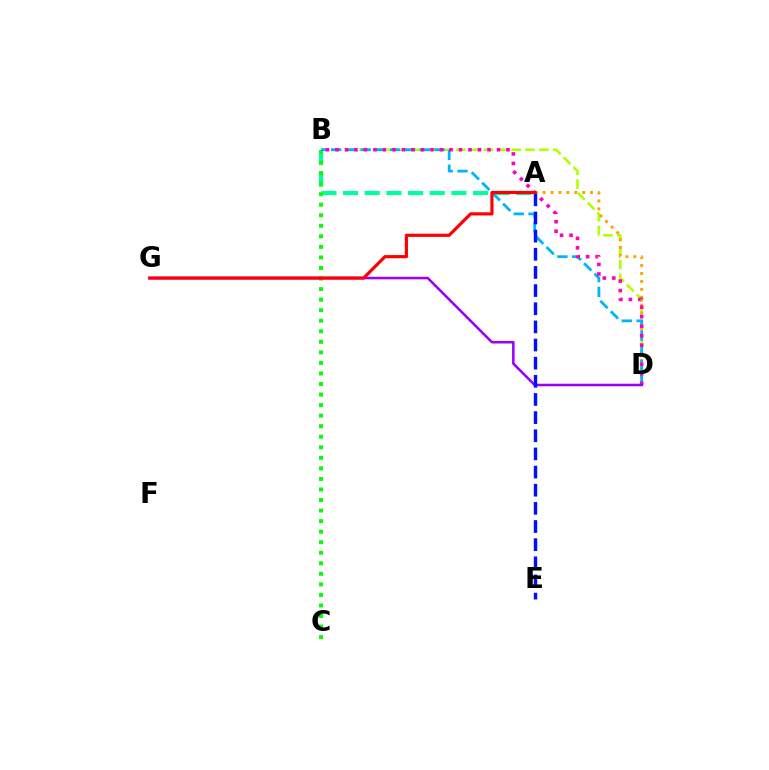{('B', 'D'): [{'color': '#b3ff00', 'line_style': 'dashed', 'thickness': 1.88}, {'color': '#00b5ff', 'line_style': 'dashed', 'thickness': 2.01}, {'color': '#ff00bd', 'line_style': 'dotted', 'thickness': 2.58}], ('A', 'B'): [{'color': '#00ff9d', 'line_style': 'dashed', 'thickness': 2.94}], ('A', 'D'): [{'color': '#ffa500', 'line_style': 'dotted', 'thickness': 2.15}], ('B', 'C'): [{'color': '#08ff00', 'line_style': 'dotted', 'thickness': 2.87}], ('D', 'G'): [{'color': '#9b00ff', 'line_style': 'solid', 'thickness': 1.84}], ('A', 'E'): [{'color': '#0010ff', 'line_style': 'dashed', 'thickness': 2.47}], ('A', 'G'): [{'color': '#ff0000', 'line_style': 'solid', 'thickness': 2.29}]}